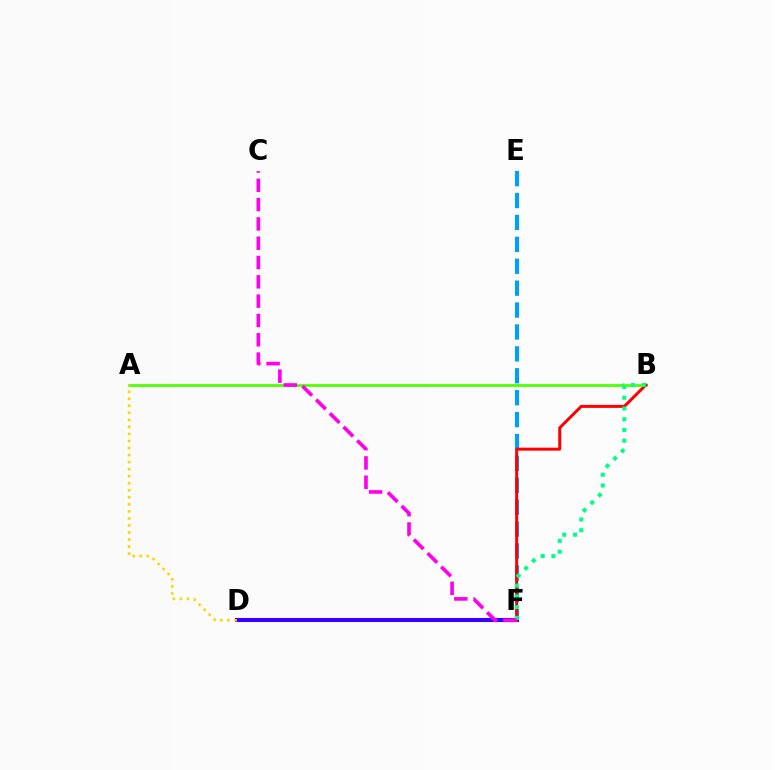{('D', 'F'): [{'color': '#3700ff', 'line_style': 'solid', 'thickness': 2.9}], ('A', 'B'): [{'color': '#4fff00', 'line_style': 'solid', 'thickness': 1.99}], ('A', 'D'): [{'color': '#ffd500', 'line_style': 'dotted', 'thickness': 1.91}], ('E', 'F'): [{'color': '#009eff', 'line_style': 'dashed', 'thickness': 2.98}], ('B', 'F'): [{'color': '#ff0000', 'line_style': 'solid', 'thickness': 2.15}, {'color': '#00ff86', 'line_style': 'dotted', 'thickness': 2.92}], ('C', 'F'): [{'color': '#ff00ed', 'line_style': 'dashed', 'thickness': 2.62}]}